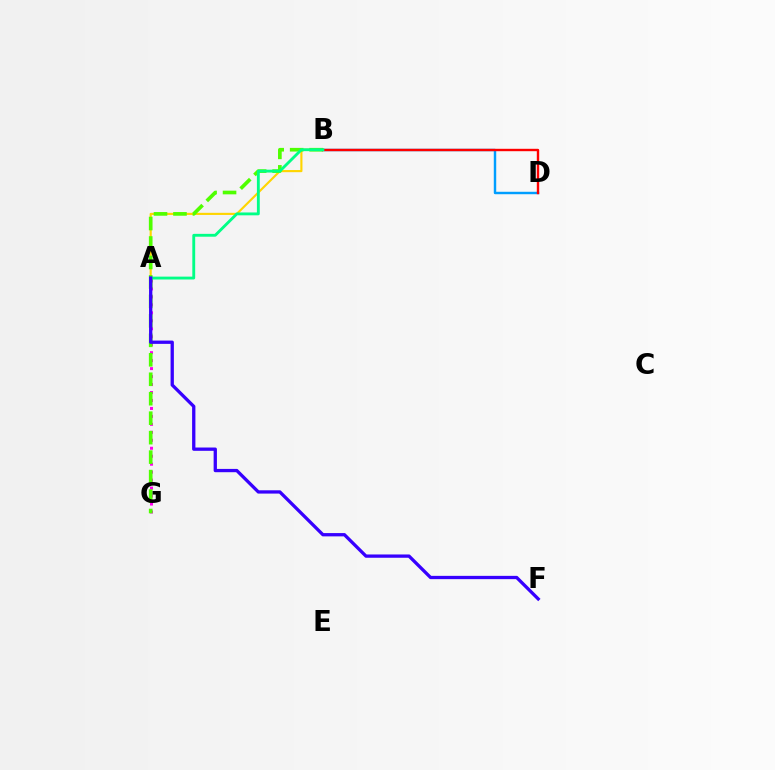{('B', 'D'): [{'color': '#009eff', 'line_style': 'solid', 'thickness': 1.75}, {'color': '#ff0000', 'line_style': 'solid', 'thickness': 1.73}], ('A', 'B'): [{'color': '#ffd500', 'line_style': 'solid', 'thickness': 1.54}, {'color': '#00ff86', 'line_style': 'solid', 'thickness': 2.06}], ('A', 'G'): [{'color': '#ff00ed', 'line_style': 'dotted', 'thickness': 2.16}], ('B', 'G'): [{'color': '#4fff00', 'line_style': 'dashed', 'thickness': 2.64}], ('A', 'F'): [{'color': '#3700ff', 'line_style': 'solid', 'thickness': 2.37}]}